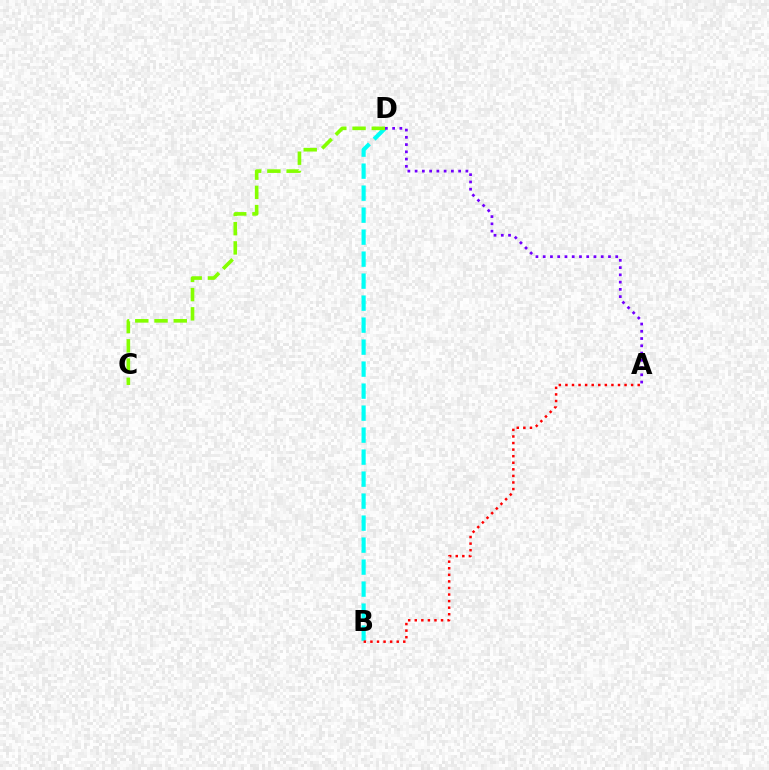{('B', 'D'): [{'color': '#00fff6', 'line_style': 'dashed', 'thickness': 2.99}], ('A', 'B'): [{'color': '#ff0000', 'line_style': 'dotted', 'thickness': 1.79}], ('C', 'D'): [{'color': '#84ff00', 'line_style': 'dashed', 'thickness': 2.61}], ('A', 'D'): [{'color': '#7200ff', 'line_style': 'dotted', 'thickness': 1.97}]}